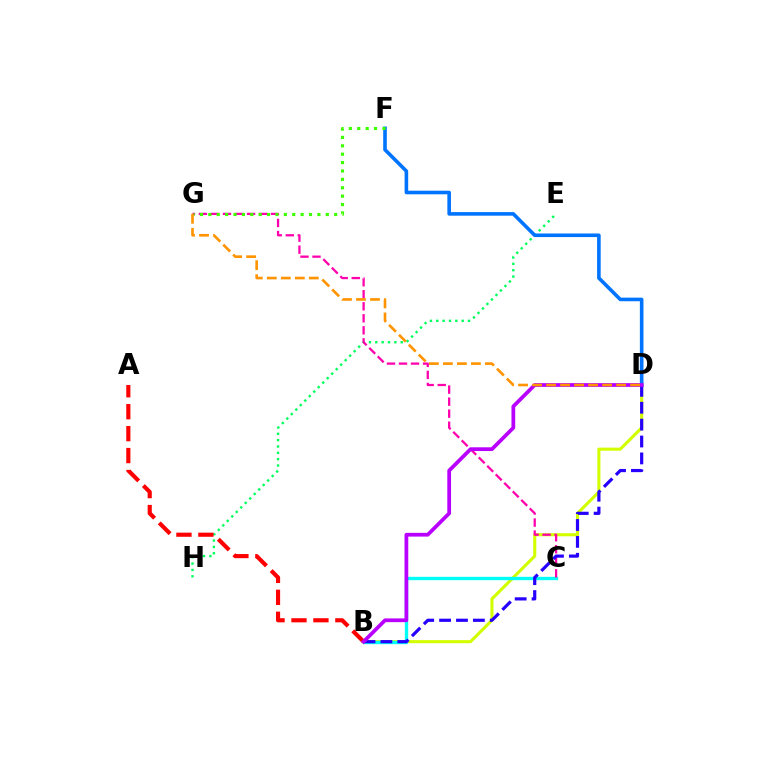{('B', 'D'): [{'color': '#d1ff00', 'line_style': 'solid', 'thickness': 2.22}, {'color': '#2500ff', 'line_style': 'dashed', 'thickness': 2.29}, {'color': '#b900ff', 'line_style': 'solid', 'thickness': 2.7}], ('B', 'C'): [{'color': '#00fff6', 'line_style': 'solid', 'thickness': 2.41}], ('E', 'H'): [{'color': '#00ff5c', 'line_style': 'dotted', 'thickness': 1.73}], ('C', 'G'): [{'color': '#ff00ac', 'line_style': 'dashed', 'thickness': 1.63}], ('A', 'B'): [{'color': '#ff0000', 'line_style': 'dashed', 'thickness': 2.98}], ('D', 'F'): [{'color': '#0074ff', 'line_style': 'solid', 'thickness': 2.59}], ('F', 'G'): [{'color': '#3dff00', 'line_style': 'dotted', 'thickness': 2.28}], ('D', 'G'): [{'color': '#ff9400', 'line_style': 'dashed', 'thickness': 1.9}]}